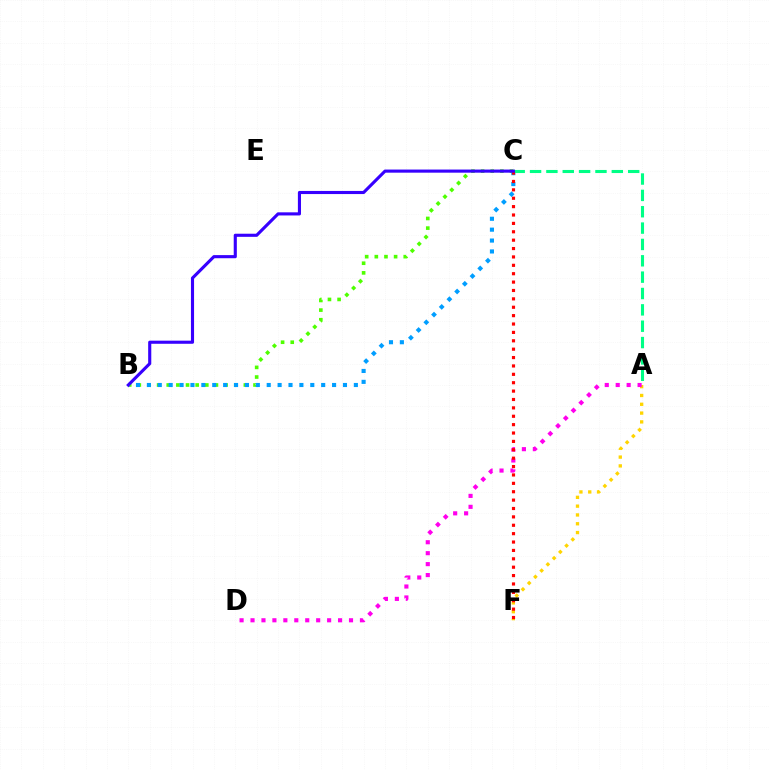{('A', 'F'): [{'color': '#ffd500', 'line_style': 'dotted', 'thickness': 2.39}], ('B', 'C'): [{'color': '#4fff00', 'line_style': 'dotted', 'thickness': 2.62}, {'color': '#009eff', 'line_style': 'dotted', 'thickness': 2.96}, {'color': '#3700ff', 'line_style': 'solid', 'thickness': 2.25}], ('A', 'D'): [{'color': '#ff00ed', 'line_style': 'dotted', 'thickness': 2.97}], ('A', 'C'): [{'color': '#00ff86', 'line_style': 'dashed', 'thickness': 2.22}], ('C', 'F'): [{'color': '#ff0000', 'line_style': 'dotted', 'thickness': 2.28}]}